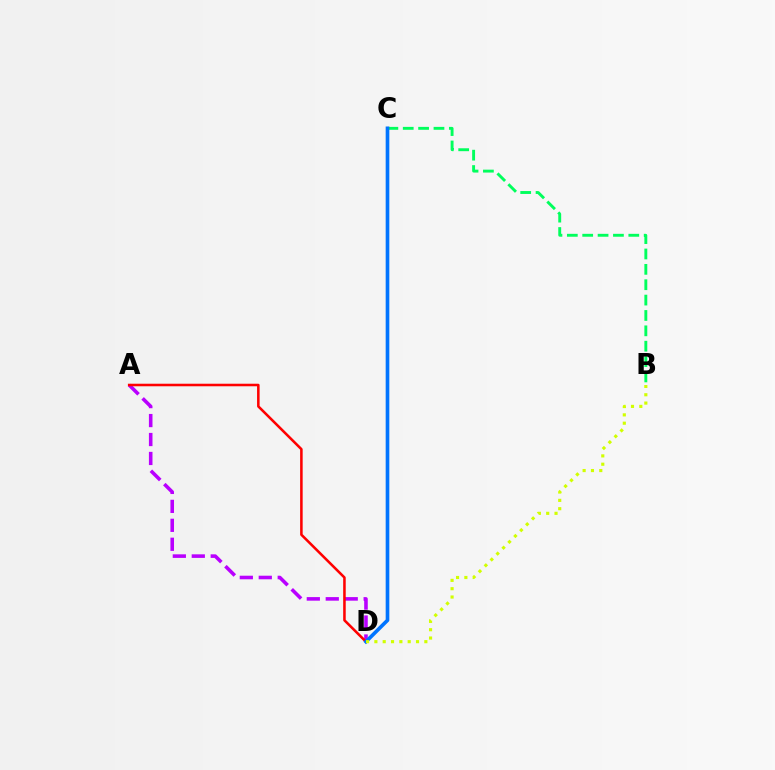{('A', 'D'): [{'color': '#b900ff', 'line_style': 'dashed', 'thickness': 2.57}, {'color': '#ff0000', 'line_style': 'solid', 'thickness': 1.83}], ('B', 'C'): [{'color': '#00ff5c', 'line_style': 'dashed', 'thickness': 2.09}], ('C', 'D'): [{'color': '#0074ff', 'line_style': 'solid', 'thickness': 2.63}], ('B', 'D'): [{'color': '#d1ff00', 'line_style': 'dotted', 'thickness': 2.26}]}